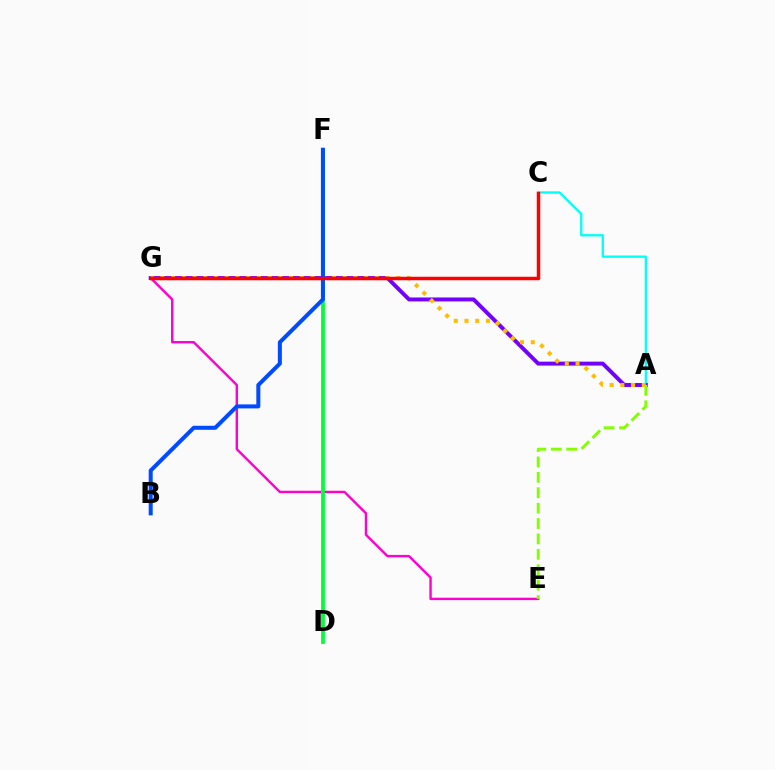{('E', 'G'): [{'color': '#ff00cf', 'line_style': 'solid', 'thickness': 1.73}], ('D', 'F'): [{'color': '#00ff39', 'line_style': 'solid', 'thickness': 2.73}], ('A', 'C'): [{'color': '#00fff6', 'line_style': 'solid', 'thickness': 1.65}], ('A', 'G'): [{'color': '#7200ff', 'line_style': 'solid', 'thickness': 2.83}, {'color': '#ffbd00', 'line_style': 'dotted', 'thickness': 2.91}], ('B', 'F'): [{'color': '#004bff', 'line_style': 'solid', 'thickness': 2.89}], ('A', 'E'): [{'color': '#84ff00', 'line_style': 'dashed', 'thickness': 2.09}], ('C', 'G'): [{'color': '#ff0000', 'line_style': 'solid', 'thickness': 2.51}]}